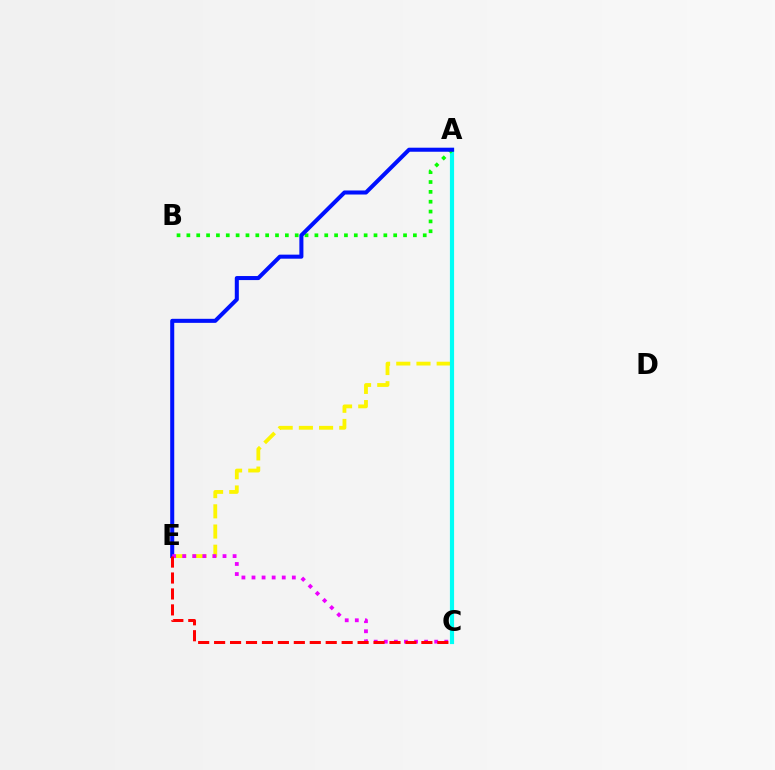{('A', 'E'): [{'color': '#fcf500', 'line_style': 'dashed', 'thickness': 2.74}, {'color': '#0010ff', 'line_style': 'solid', 'thickness': 2.91}], ('A', 'C'): [{'color': '#00fff6', 'line_style': 'solid', 'thickness': 3.0}], ('A', 'B'): [{'color': '#08ff00', 'line_style': 'dotted', 'thickness': 2.68}], ('C', 'E'): [{'color': '#ee00ff', 'line_style': 'dotted', 'thickness': 2.74}, {'color': '#ff0000', 'line_style': 'dashed', 'thickness': 2.17}]}